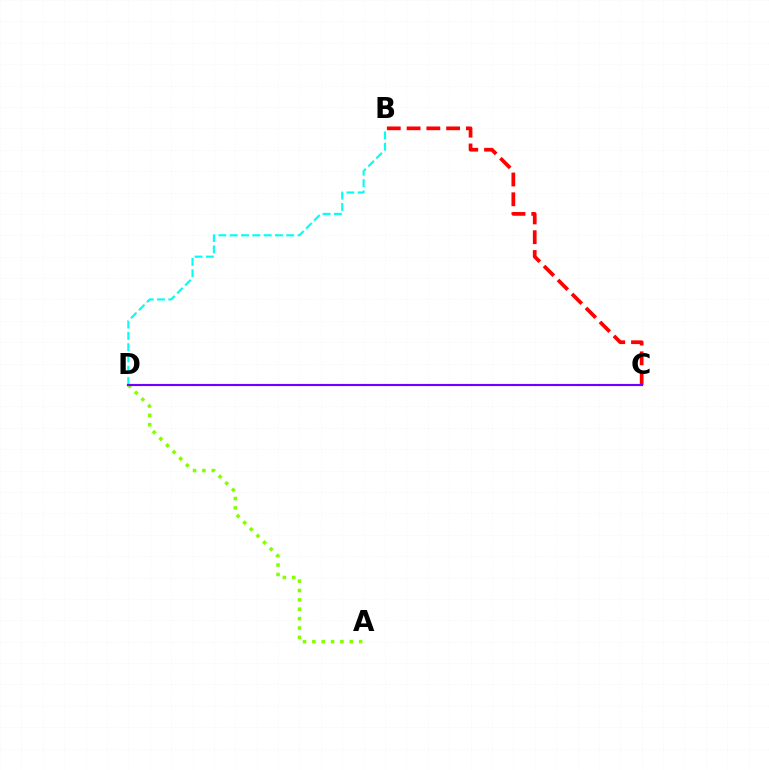{('A', 'D'): [{'color': '#84ff00', 'line_style': 'dotted', 'thickness': 2.54}], ('B', 'D'): [{'color': '#00fff6', 'line_style': 'dashed', 'thickness': 1.54}], ('B', 'C'): [{'color': '#ff0000', 'line_style': 'dashed', 'thickness': 2.69}], ('C', 'D'): [{'color': '#7200ff', 'line_style': 'solid', 'thickness': 1.56}]}